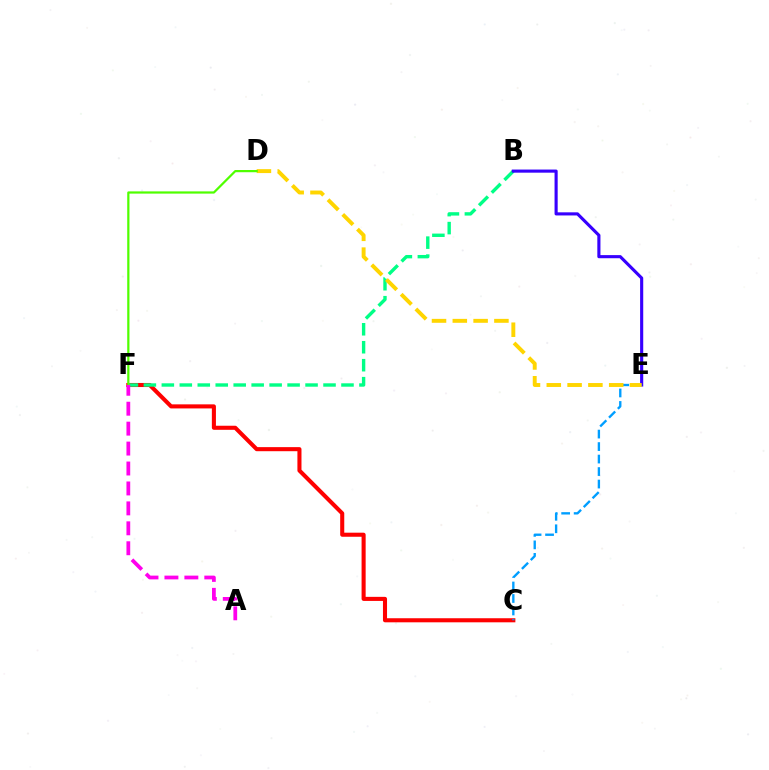{('C', 'F'): [{'color': '#ff0000', 'line_style': 'solid', 'thickness': 2.93}], ('B', 'F'): [{'color': '#00ff86', 'line_style': 'dashed', 'thickness': 2.44}], ('B', 'E'): [{'color': '#3700ff', 'line_style': 'solid', 'thickness': 2.25}], ('C', 'E'): [{'color': '#009eff', 'line_style': 'dashed', 'thickness': 1.7}], ('D', 'E'): [{'color': '#ffd500', 'line_style': 'dashed', 'thickness': 2.83}], ('D', 'F'): [{'color': '#4fff00', 'line_style': 'solid', 'thickness': 1.6}], ('A', 'F'): [{'color': '#ff00ed', 'line_style': 'dashed', 'thickness': 2.71}]}